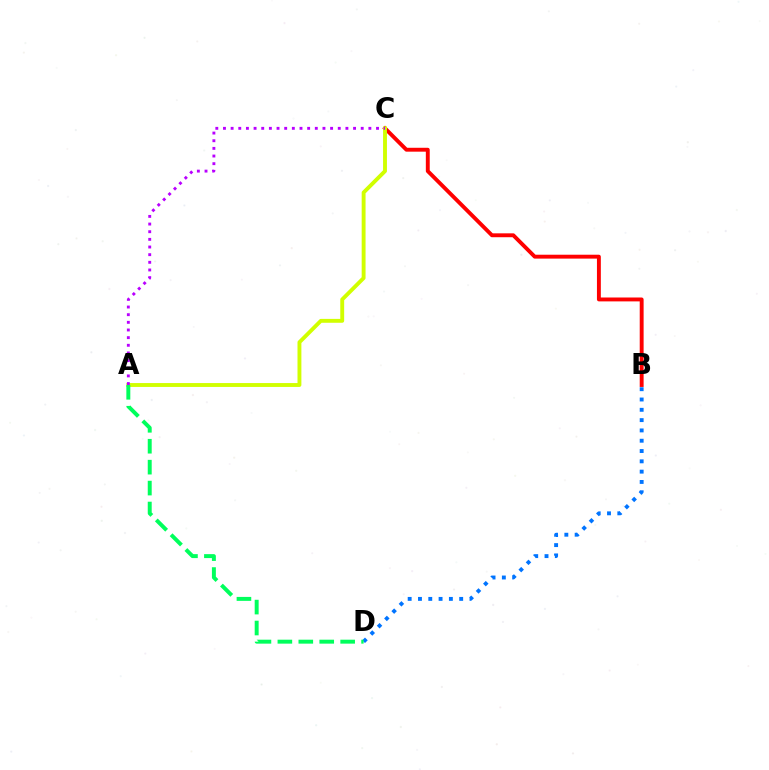{('B', 'C'): [{'color': '#ff0000', 'line_style': 'solid', 'thickness': 2.8}], ('A', 'C'): [{'color': '#d1ff00', 'line_style': 'solid', 'thickness': 2.8}, {'color': '#b900ff', 'line_style': 'dotted', 'thickness': 2.08}], ('B', 'D'): [{'color': '#0074ff', 'line_style': 'dotted', 'thickness': 2.8}], ('A', 'D'): [{'color': '#00ff5c', 'line_style': 'dashed', 'thickness': 2.84}]}